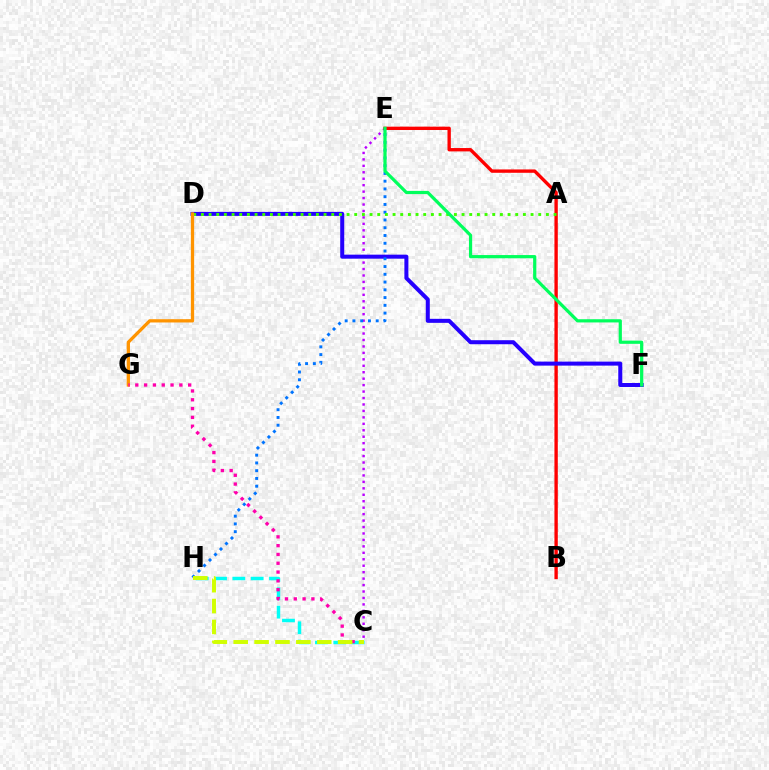{('C', 'E'): [{'color': '#b900ff', 'line_style': 'dotted', 'thickness': 1.75}], ('B', 'E'): [{'color': '#ff0000', 'line_style': 'solid', 'thickness': 2.41}], ('D', 'F'): [{'color': '#2500ff', 'line_style': 'solid', 'thickness': 2.89}], ('C', 'H'): [{'color': '#00fff6', 'line_style': 'dashed', 'thickness': 2.49}, {'color': '#d1ff00', 'line_style': 'dashed', 'thickness': 2.84}], ('E', 'H'): [{'color': '#0074ff', 'line_style': 'dotted', 'thickness': 2.11}], ('A', 'D'): [{'color': '#3dff00', 'line_style': 'dotted', 'thickness': 2.08}], ('D', 'G'): [{'color': '#ff9400', 'line_style': 'solid', 'thickness': 2.36}], ('C', 'G'): [{'color': '#ff00ac', 'line_style': 'dotted', 'thickness': 2.39}], ('E', 'F'): [{'color': '#00ff5c', 'line_style': 'solid', 'thickness': 2.31}]}